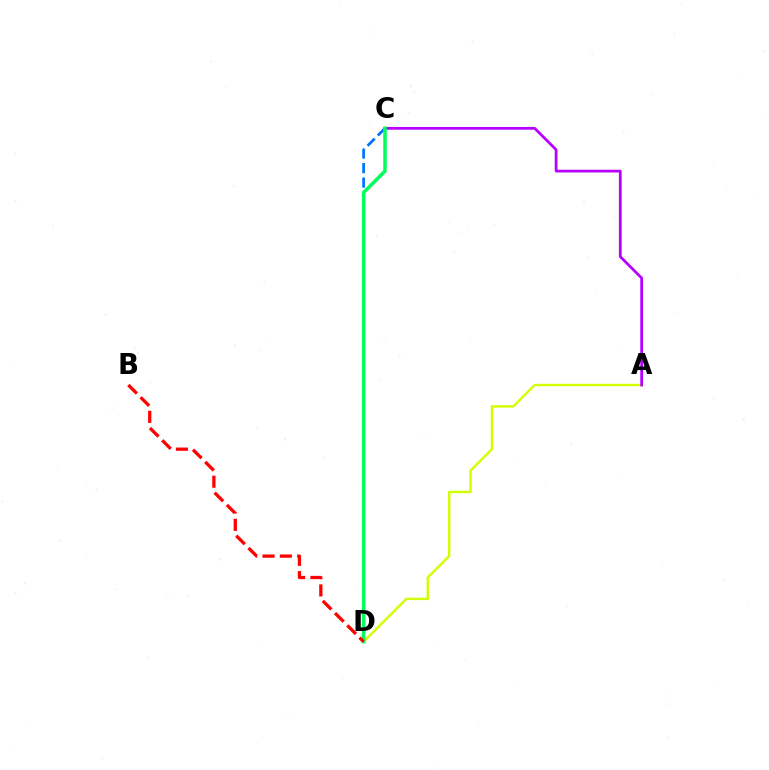{('A', 'D'): [{'color': '#d1ff00', 'line_style': 'solid', 'thickness': 1.74}], ('A', 'C'): [{'color': '#b900ff', 'line_style': 'solid', 'thickness': 1.98}], ('C', 'D'): [{'color': '#0074ff', 'line_style': 'dashed', 'thickness': 1.97}, {'color': '#00ff5c', 'line_style': 'solid', 'thickness': 2.53}], ('B', 'D'): [{'color': '#ff0000', 'line_style': 'dashed', 'thickness': 2.35}]}